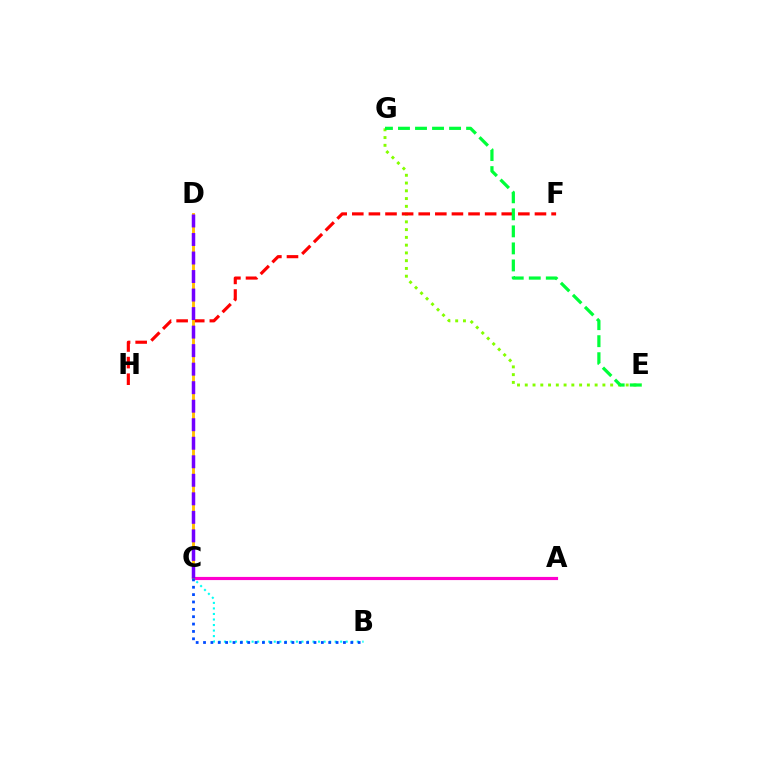{('E', 'G'): [{'color': '#84ff00', 'line_style': 'dotted', 'thickness': 2.11}, {'color': '#00ff39', 'line_style': 'dashed', 'thickness': 2.31}], ('A', 'C'): [{'color': '#ff00cf', 'line_style': 'solid', 'thickness': 2.27}], ('F', 'H'): [{'color': '#ff0000', 'line_style': 'dashed', 'thickness': 2.26}], ('B', 'C'): [{'color': '#00fff6', 'line_style': 'dotted', 'thickness': 1.5}, {'color': '#004bff', 'line_style': 'dotted', 'thickness': 2.0}], ('C', 'D'): [{'color': '#ffbd00', 'line_style': 'solid', 'thickness': 2.07}, {'color': '#7200ff', 'line_style': 'dashed', 'thickness': 2.52}]}